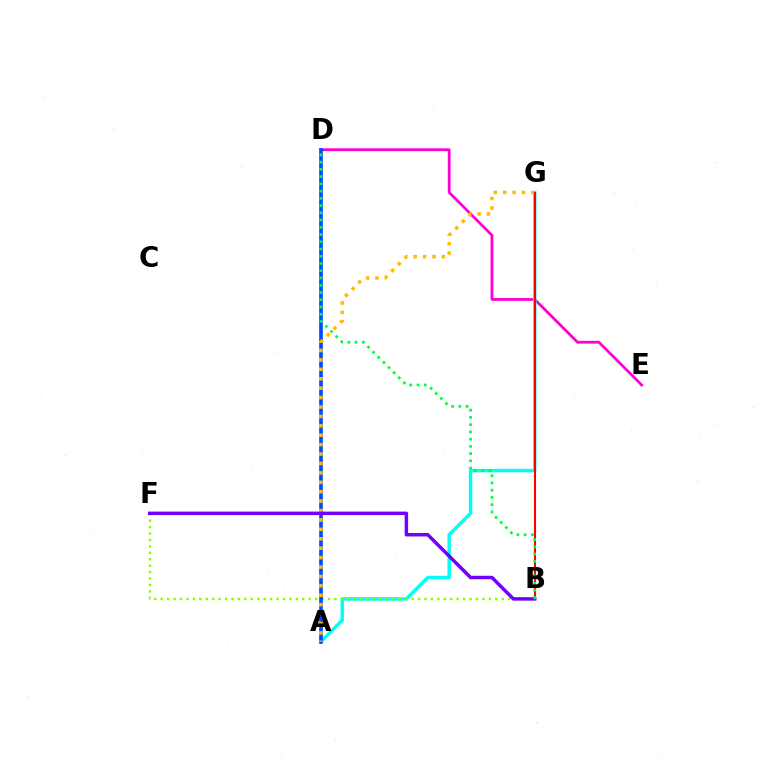{('D', 'E'): [{'color': '#ff00cf', 'line_style': 'solid', 'thickness': 2.01}], ('A', 'G'): [{'color': '#00fff6', 'line_style': 'solid', 'thickness': 2.47}, {'color': '#ffbd00', 'line_style': 'dotted', 'thickness': 2.56}], ('B', 'F'): [{'color': '#84ff00', 'line_style': 'dotted', 'thickness': 1.75}, {'color': '#7200ff', 'line_style': 'solid', 'thickness': 2.51}], ('A', 'D'): [{'color': '#004bff', 'line_style': 'solid', 'thickness': 2.65}], ('B', 'G'): [{'color': '#ff0000', 'line_style': 'solid', 'thickness': 1.5}], ('B', 'D'): [{'color': '#00ff39', 'line_style': 'dotted', 'thickness': 1.97}]}